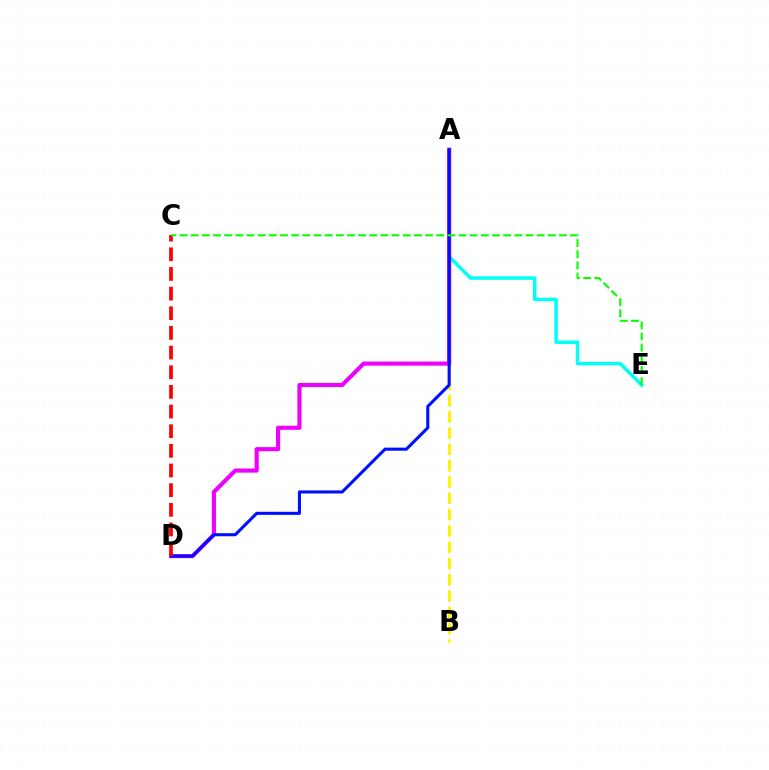{('A', 'B'): [{'color': '#fcf500', 'line_style': 'dashed', 'thickness': 2.21}], ('A', 'E'): [{'color': '#00fff6', 'line_style': 'solid', 'thickness': 2.51}], ('A', 'D'): [{'color': '#ee00ff', 'line_style': 'solid', 'thickness': 2.97}, {'color': '#0010ff', 'line_style': 'solid', 'thickness': 2.22}], ('C', 'D'): [{'color': '#ff0000', 'line_style': 'dashed', 'thickness': 2.67}], ('C', 'E'): [{'color': '#08ff00', 'line_style': 'dashed', 'thickness': 1.52}]}